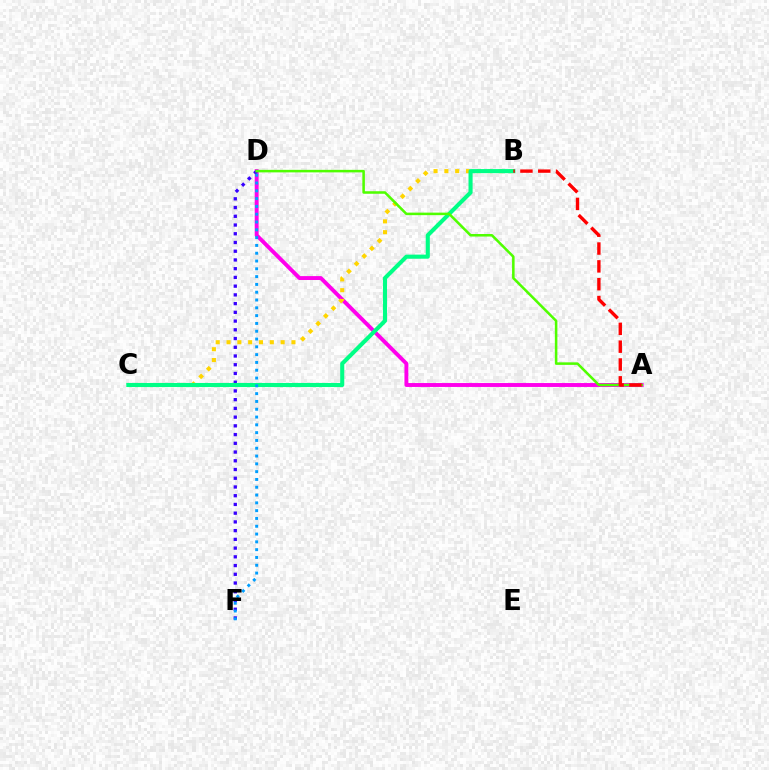{('A', 'D'): [{'color': '#ff00ed', 'line_style': 'solid', 'thickness': 2.81}, {'color': '#4fff00', 'line_style': 'solid', 'thickness': 1.82}], ('D', 'F'): [{'color': '#3700ff', 'line_style': 'dotted', 'thickness': 2.37}, {'color': '#009eff', 'line_style': 'dotted', 'thickness': 2.12}], ('B', 'C'): [{'color': '#ffd500', 'line_style': 'dotted', 'thickness': 2.94}, {'color': '#00ff86', 'line_style': 'solid', 'thickness': 2.94}], ('A', 'B'): [{'color': '#ff0000', 'line_style': 'dashed', 'thickness': 2.42}]}